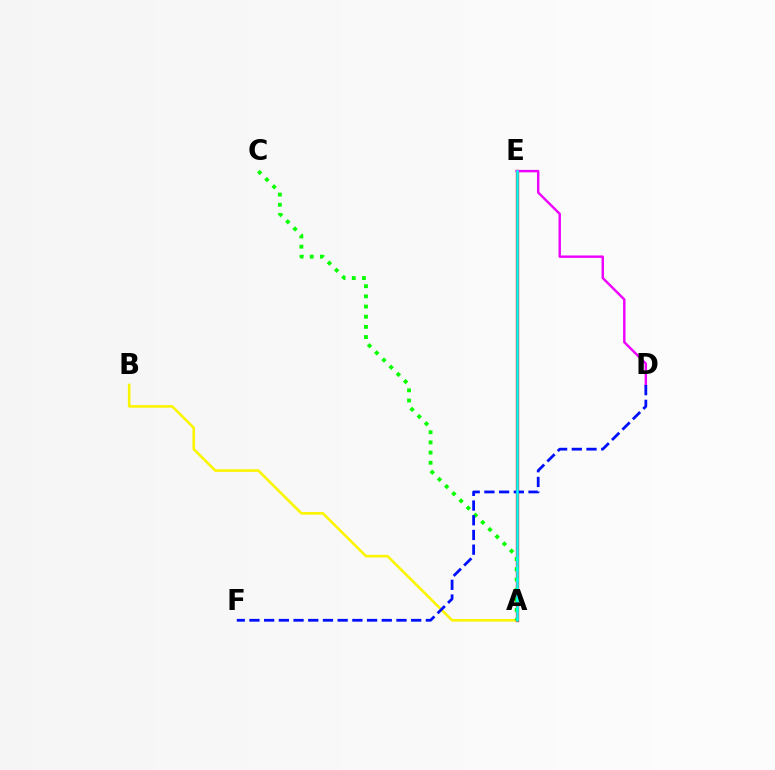{('A', 'B'): [{'color': '#fcf500', 'line_style': 'solid', 'thickness': 1.87}], ('A', 'E'): [{'color': '#ff0000', 'line_style': 'solid', 'thickness': 2.4}, {'color': '#00fff6', 'line_style': 'solid', 'thickness': 1.83}], ('A', 'C'): [{'color': '#08ff00', 'line_style': 'dotted', 'thickness': 2.76}], ('D', 'E'): [{'color': '#ee00ff', 'line_style': 'solid', 'thickness': 1.75}], ('D', 'F'): [{'color': '#0010ff', 'line_style': 'dashed', 'thickness': 2.0}]}